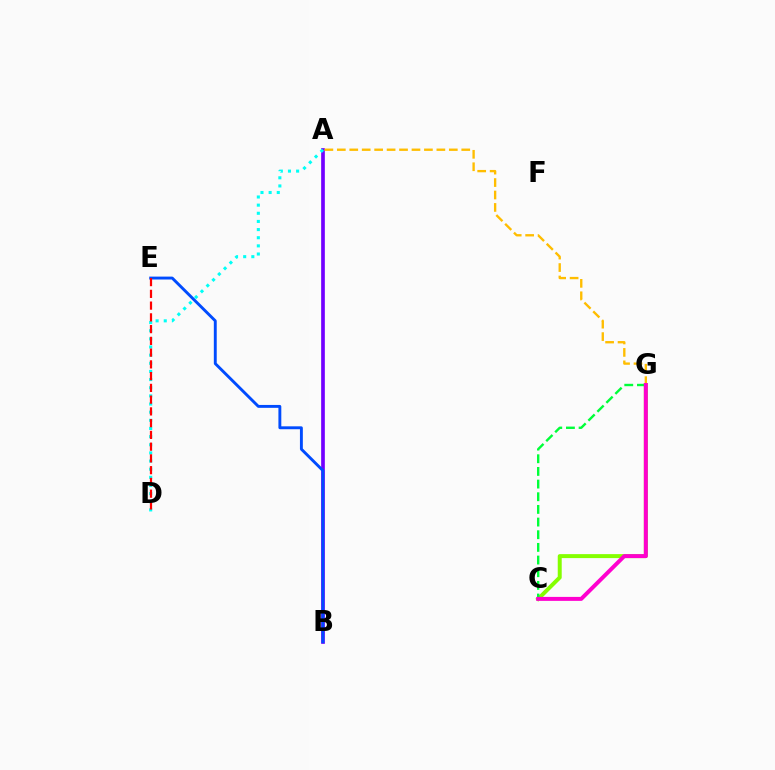{('C', 'G'): [{'color': '#84ff00', 'line_style': 'solid', 'thickness': 2.86}, {'color': '#00ff39', 'line_style': 'dashed', 'thickness': 1.72}, {'color': '#ff00cf', 'line_style': 'solid', 'thickness': 2.86}], ('A', 'B'): [{'color': '#7200ff', 'line_style': 'solid', 'thickness': 2.65}], ('B', 'E'): [{'color': '#004bff', 'line_style': 'solid', 'thickness': 2.09}], ('A', 'D'): [{'color': '#00fff6', 'line_style': 'dotted', 'thickness': 2.21}], ('A', 'G'): [{'color': '#ffbd00', 'line_style': 'dashed', 'thickness': 1.69}], ('D', 'E'): [{'color': '#ff0000', 'line_style': 'dashed', 'thickness': 1.6}]}